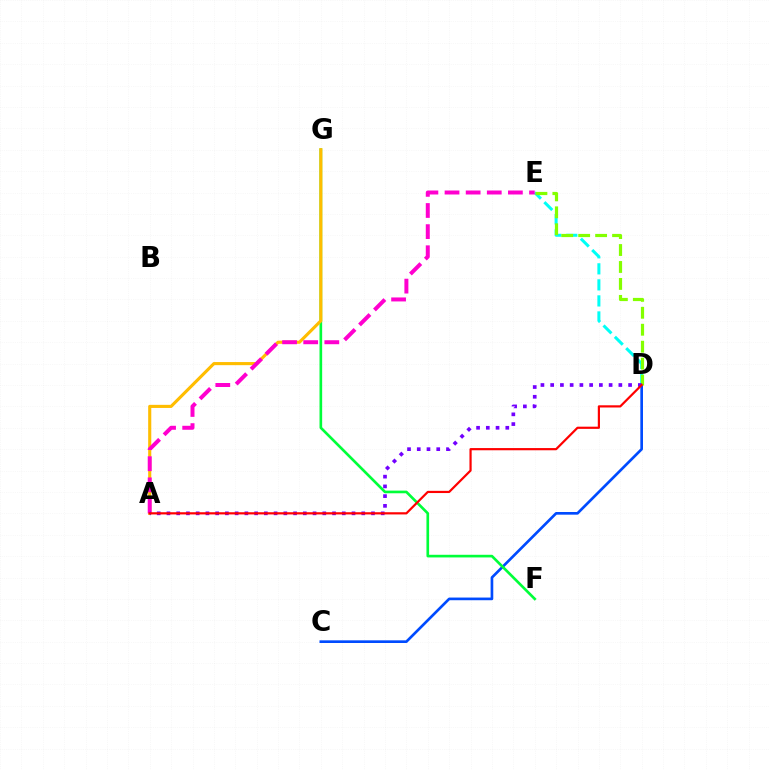{('D', 'E'): [{'color': '#00fff6', 'line_style': 'dashed', 'thickness': 2.18}, {'color': '#84ff00', 'line_style': 'dashed', 'thickness': 2.3}], ('C', 'D'): [{'color': '#004bff', 'line_style': 'solid', 'thickness': 1.92}], ('F', 'G'): [{'color': '#00ff39', 'line_style': 'solid', 'thickness': 1.91}], ('A', 'G'): [{'color': '#ffbd00', 'line_style': 'solid', 'thickness': 2.24}], ('A', 'E'): [{'color': '#ff00cf', 'line_style': 'dashed', 'thickness': 2.87}], ('A', 'D'): [{'color': '#7200ff', 'line_style': 'dotted', 'thickness': 2.65}, {'color': '#ff0000', 'line_style': 'solid', 'thickness': 1.58}]}